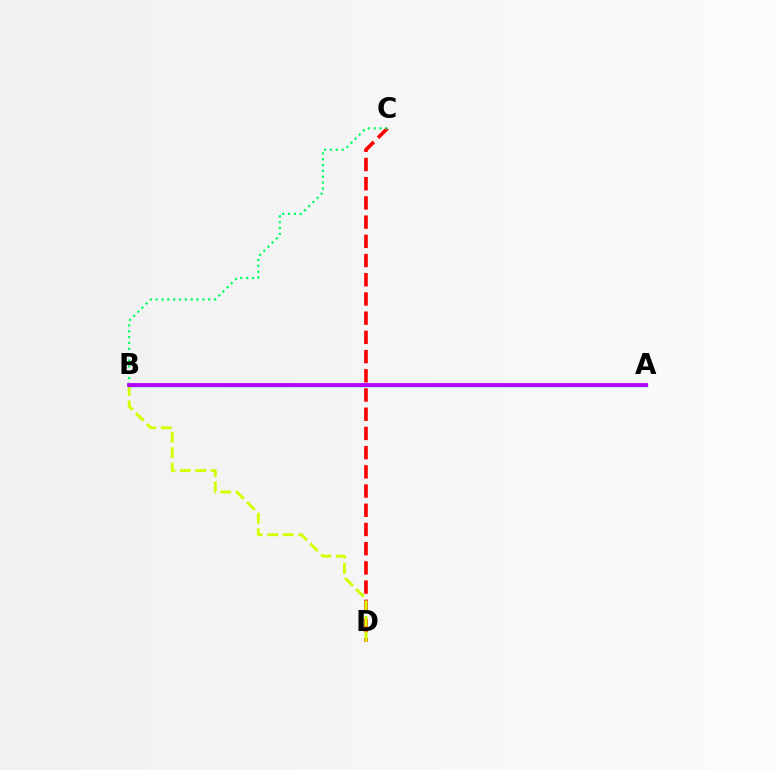{('C', 'D'): [{'color': '#ff0000', 'line_style': 'dashed', 'thickness': 2.61}], ('B', 'D'): [{'color': '#d1ff00', 'line_style': 'dashed', 'thickness': 2.1}], ('B', 'C'): [{'color': '#00ff5c', 'line_style': 'dotted', 'thickness': 1.59}], ('A', 'B'): [{'color': '#0074ff', 'line_style': 'solid', 'thickness': 2.38}, {'color': '#b900ff', 'line_style': 'solid', 'thickness': 2.71}]}